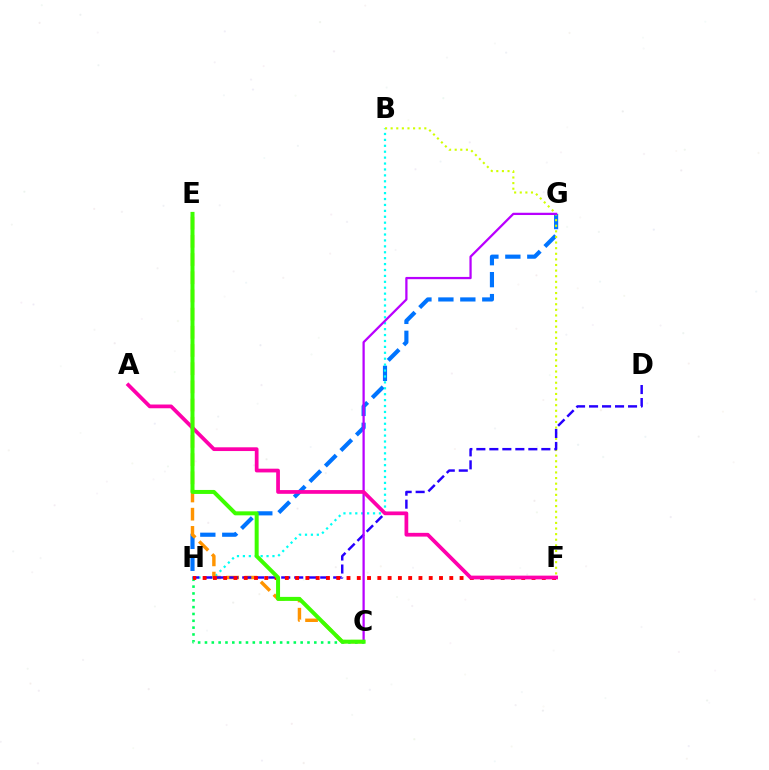{('G', 'H'): [{'color': '#0074ff', 'line_style': 'dashed', 'thickness': 2.98}], ('B', 'H'): [{'color': '#00fff6', 'line_style': 'dotted', 'thickness': 1.61}], ('C', 'E'): [{'color': '#ff9400', 'line_style': 'dashed', 'thickness': 2.47}, {'color': '#3dff00', 'line_style': 'solid', 'thickness': 2.88}], ('B', 'F'): [{'color': '#d1ff00', 'line_style': 'dotted', 'thickness': 1.52}], ('C', 'H'): [{'color': '#00ff5c', 'line_style': 'dotted', 'thickness': 1.86}], ('D', 'H'): [{'color': '#2500ff', 'line_style': 'dashed', 'thickness': 1.77}], ('F', 'H'): [{'color': '#ff0000', 'line_style': 'dotted', 'thickness': 2.79}], ('C', 'G'): [{'color': '#b900ff', 'line_style': 'solid', 'thickness': 1.63}], ('A', 'F'): [{'color': '#ff00ac', 'line_style': 'solid', 'thickness': 2.7}]}